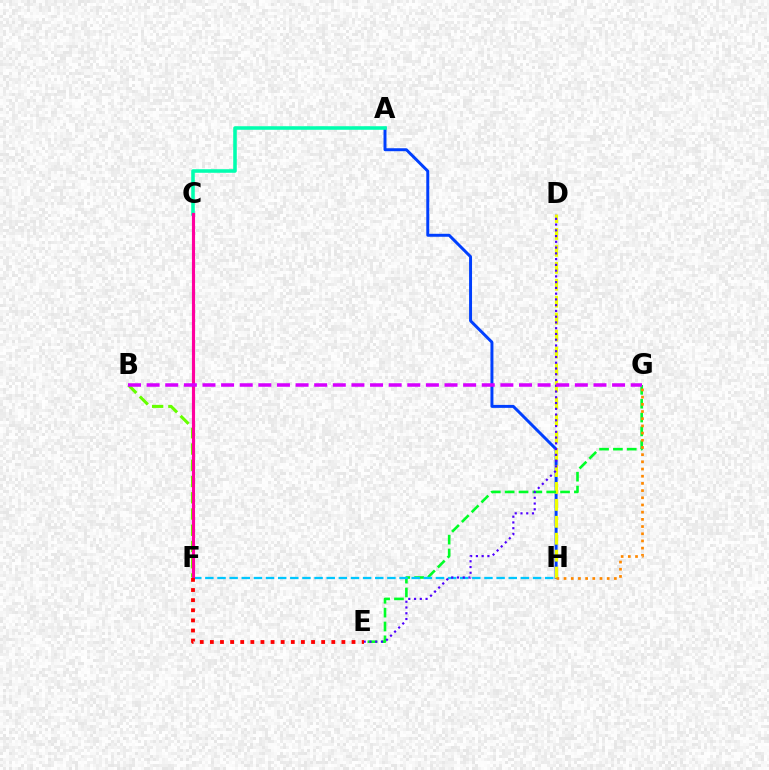{('A', 'H'): [{'color': '#003fff', 'line_style': 'solid', 'thickness': 2.13}], ('D', 'H'): [{'color': '#eeff00', 'line_style': 'dashed', 'thickness': 2.3}], ('B', 'F'): [{'color': '#66ff00', 'line_style': 'dashed', 'thickness': 2.21}], ('E', 'G'): [{'color': '#00ff27', 'line_style': 'dashed', 'thickness': 1.88}], ('G', 'H'): [{'color': '#ff8800', 'line_style': 'dotted', 'thickness': 1.95}], ('F', 'H'): [{'color': '#00c7ff', 'line_style': 'dashed', 'thickness': 1.65}], ('A', 'C'): [{'color': '#00ffaf', 'line_style': 'solid', 'thickness': 2.57}], ('D', 'E'): [{'color': '#4f00ff', 'line_style': 'dotted', 'thickness': 1.56}], ('C', 'F'): [{'color': '#ff00a0', 'line_style': 'solid', 'thickness': 2.25}], ('E', 'F'): [{'color': '#ff0000', 'line_style': 'dotted', 'thickness': 2.75}], ('B', 'G'): [{'color': '#d600ff', 'line_style': 'dashed', 'thickness': 2.53}]}